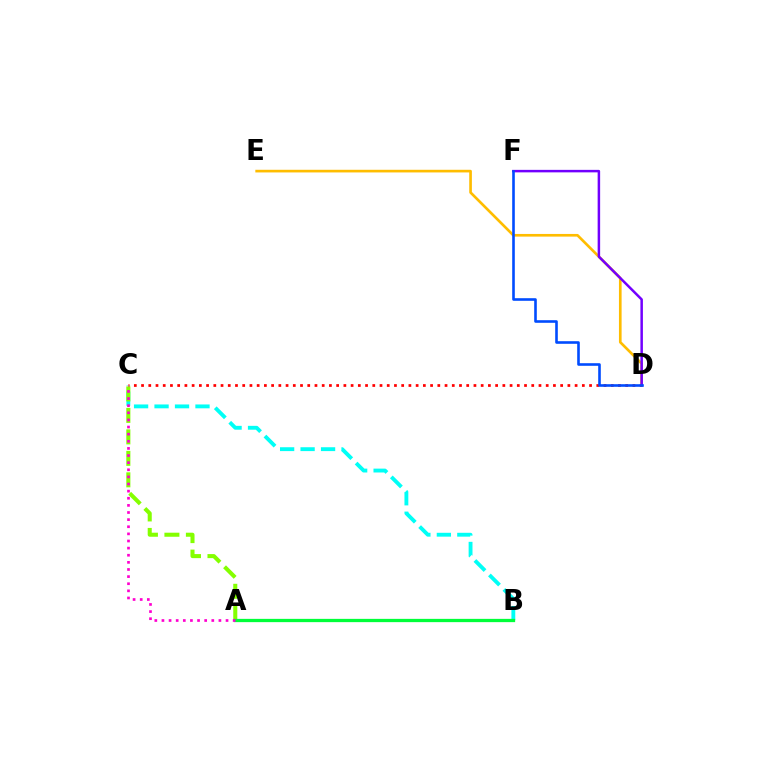{('B', 'C'): [{'color': '#00fff6', 'line_style': 'dashed', 'thickness': 2.78}], ('D', 'E'): [{'color': '#ffbd00', 'line_style': 'solid', 'thickness': 1.91}], ('A', 'C'): [{'color': '#84ff00', 'line_style': 'dashed', 'thickness': 2.92}, {'color': '#ff00cf', 'line_style': 'dotted', 'thickness': 1.93}], ('A', 'B'): [{'color': '#00ff39', 'line_style': 'solid', 'thickness': 2.36}], ('C', 'D'): [{'color': '#ff0000', 'line_style': 'dotted', 'thickness': 1.96}], ('D', 'F'): [{'color': '#7200ff', 'line_style': 'solid', 'thickness': 1.8}, {'color': '#004bff', 'line_style': 'solid', 'thickness': 1.88}]}